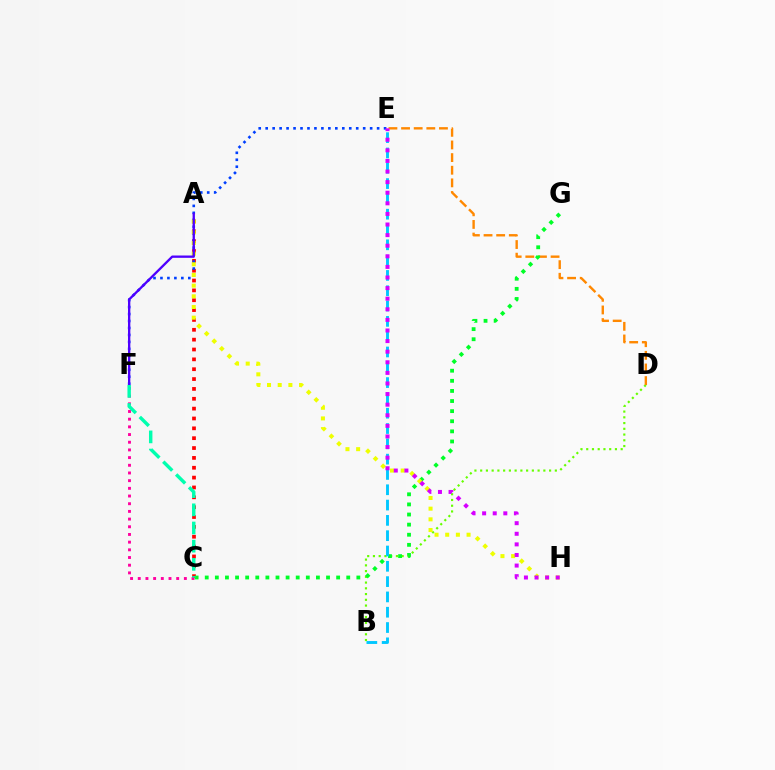{('B', 'D'): [{'color': '#66ff00', 'line_style': 'dotted', 'thickness': 1.56}], ('D', 'E'): [{'color': '#ff8800', 'line_style': 'dashed', 'thickness': 1.72}], ('A', 'C'): [{'color': '#ff0000', 'line_style': 'dotted', 'thickness': 2.68}], ('C', 'F'): [{'color': '#ff00a0', 'line_style': 'dotted', 'thickness': 2.09}, {'color': '#00ffaf', 'line_style': 'dashed', 'thickness': 2.47}], ('E', 'F'): [{'color': '#003fff', 'line_style': 'dotted', 'thickness': 1.89}], ('C', 'G'): [{'color': '#00ff27', 'line_style': 'dotted', 'thickness': 2.75}], ('B', 'E'): [{'color': '#00c7ff', 'line_style': 'dashed', 'thickness': 2.08}], ('A', 'H'): [{'color': '#eeff00', 'line_style': 'dotted', 'thickness': 2.9}], ('A', 'F'): [{'color': '#4f00ff', 'line_style': 'solid', 'thickness': 1.67}], ('E', 'H'): [{'color': '#d600ff', 'line_style': 'dotted', 'thickness': 2.88}]}